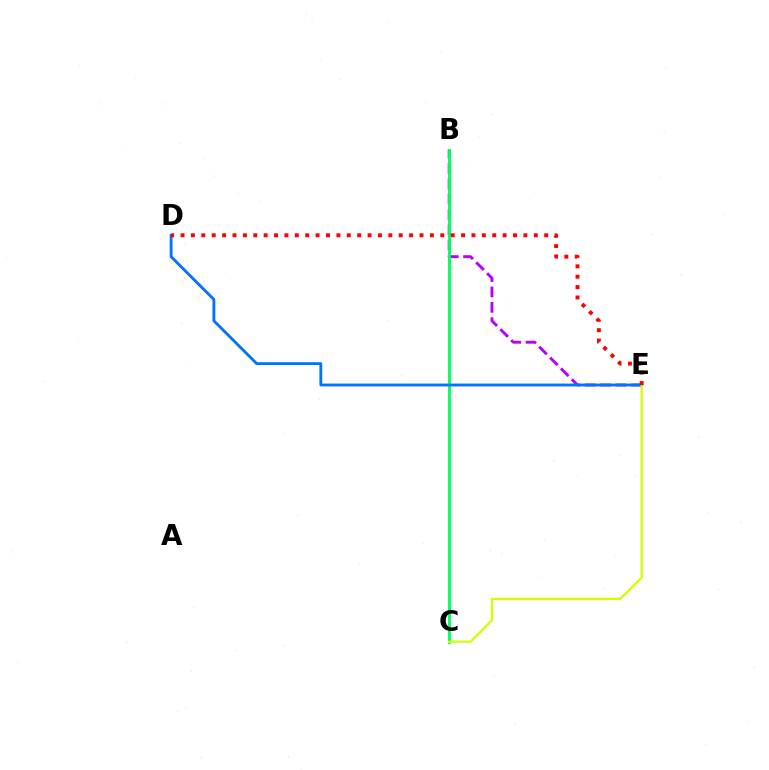{('B', 'E'): [{'color': '#b900ff', 'line_style': 'dashed', 'thickness': 2.09}], ('B', 'C'): [{'color': '#00ff5c', 'line_style': 'solid', 'thickness': 2.05}], ('D', 'E'): [{'color': '#0074ff', 'line_style': 'solid', 'thickness': 2.05}, {'color': '#ff0000', 'line_style': 'dotted', 'thickness': 2.82}], ('C', 'E'): [{'color': '#d1ff00', 'line_style': 'solid', 'thickness': 1.63}]}